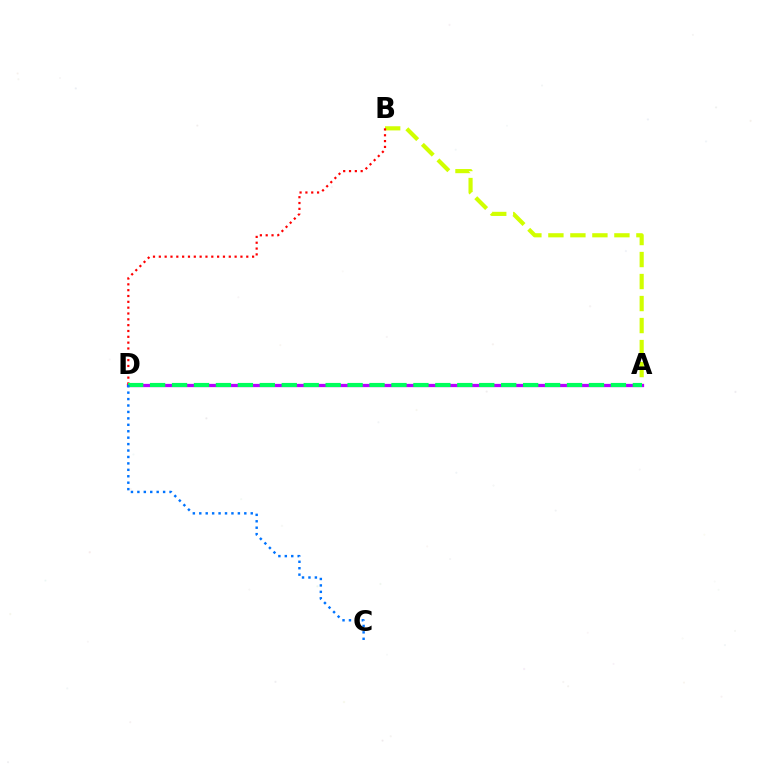{('A', 'B'): [{'color': '#d1ff00', 'line_style': 'dashed', 'thickness': 2.99}], ('A', 'D'): [{'color': '#b900ff', 'line_style': 'solid', 'thickness': 2.35}, {'color': '#00ff5c', 'line_style': 'dashed', 'thickness': 2.98}], ('B', 'D'): [{'color': '#ff0000', 'line_style': 'dotted', 'thickness': 1.58}], ('C', 'D'): [{'color': '#0074ff', 'line_style': 'dotted', 'thickness': 1.75}]}